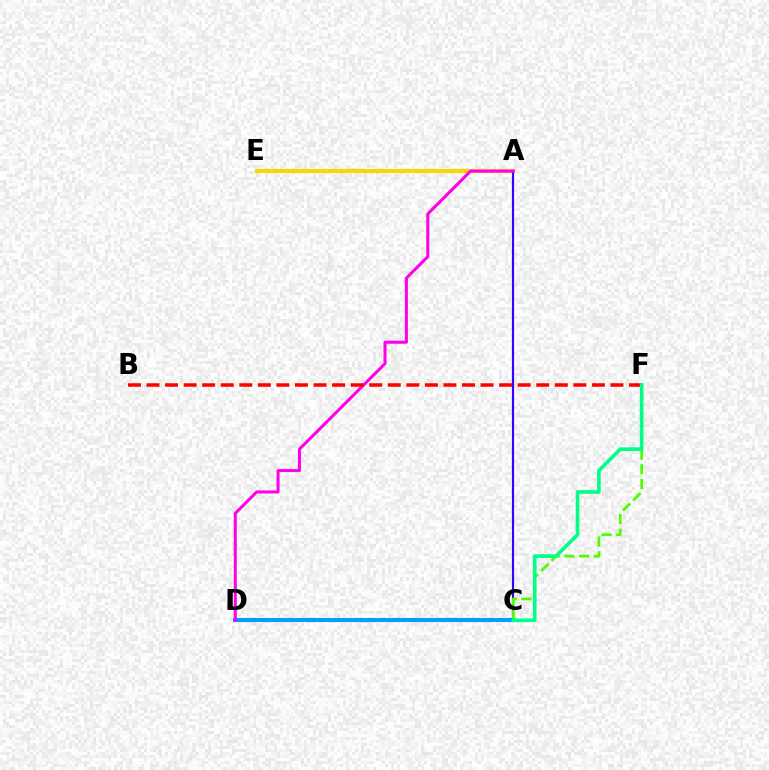{('C', 'D'): [{'color': '#009eff', 'line_style': 'solid', 'thickness': 2.92}], ('A', 'E'): [{'color': '#ffd500', 'line_style': 'solid', 'thickness': 2.9}], ('A', 'C'): [{'color': '#3700ff', 'line_style': 'solid', 'thickness': 1.55}], ('A', 'D'): [{'color': '#ff00ed', 'line_style': 'solid', 'thickness': 2.19}], ('C', 'F'): [{'color': '#4fff00', 'line_style': 'dashed', 'thickness': 1.99}, {'color': '#00ff86', 'line_style': 'solid', 'thickness': 2.62}], ('B', 'F'): [{'color': '#ff0000', 'line_style': 'dashed', 'thickness': 2.52}]}